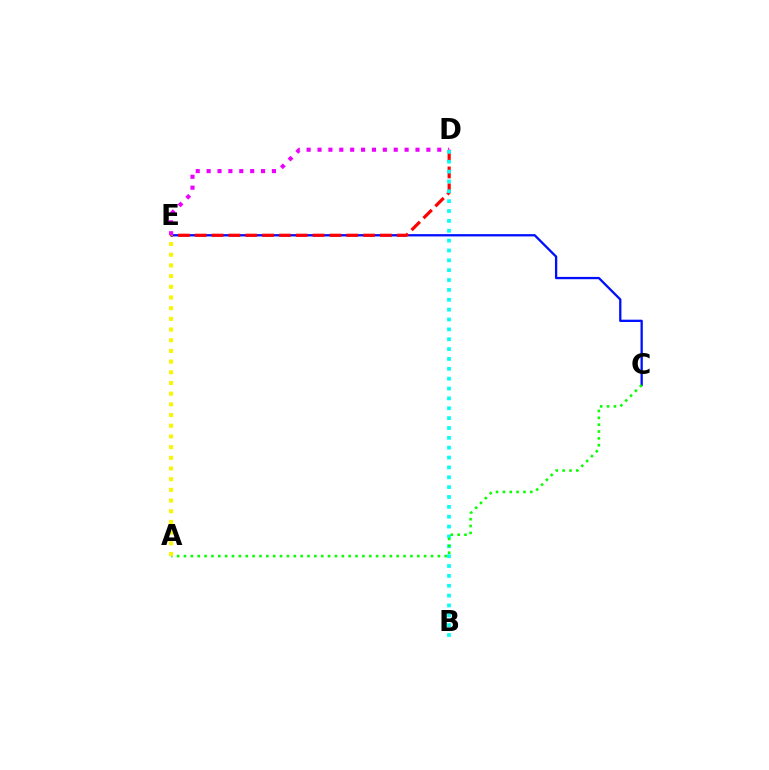{('C', 'E'): [{'color': '#0010ff', 'line_style': 'solid', 'thickness': 1.66}], ('D', 'E'): [{'color': '#ff0000', 'line_style': 'dashed', 'thickness': 2.29}, {'color': '#ee00ff', 'line_style': 'dotted', 'thickness': 2.96}], ('B', 'D'): [{'color': '#00fff6', 'line_style': 'dotted', 'thickness': 2.68}], ('A', 'C'): [{'color': '#08ff00', 'line_style': 'dotted', 'thickness': 1.86}], ('A', 'E'): [{'color': '#fcf500', 'line_style': 'dotted', 'thickness': 2.9}]}